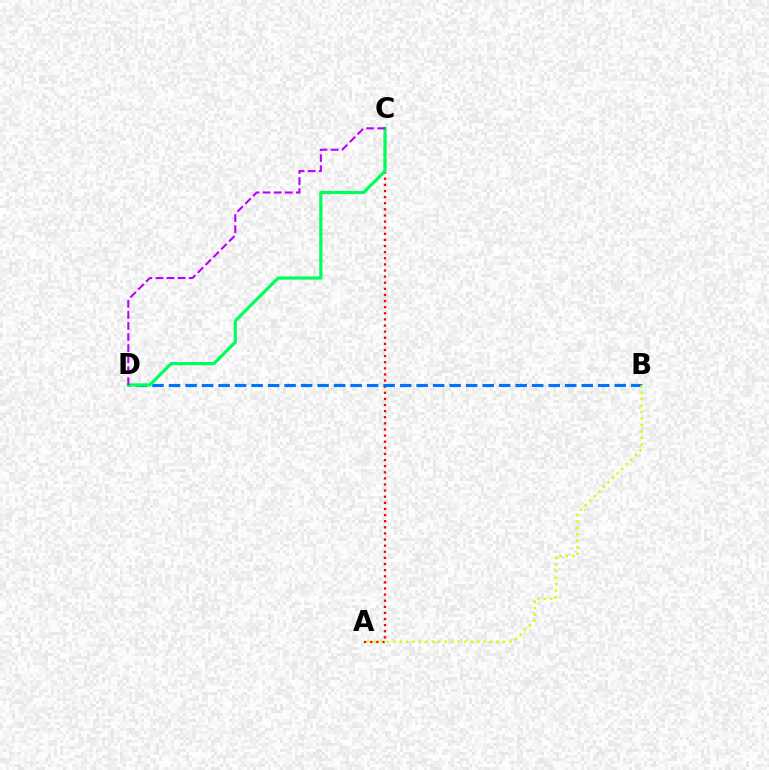{('A', 'C'): [{'color': '#ff0000', 'line_style': 'dotted', 'thickness': 1.66}], ('B', 'D'): [{'color': '#0074ff', 'line_style': 'dashed', 'thickness': 2.24}], ('C', 'D'): [{'color': '#00ff5c', 'line_style': 'solid', 'thickness': 2.31}, {'color': '#b900ff', 'line_style': 'dashed', 'thickness': 1.51}], ('A', 'B'): [{'color': '#d1ff00', 'line_style': 'dotted', 'thickness': 1.76}]}